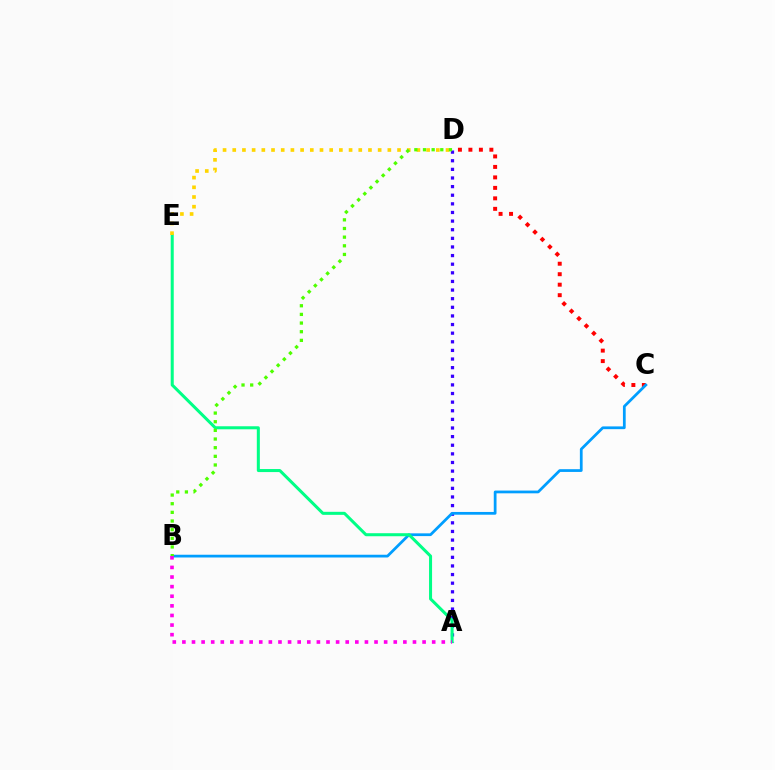{('C', 'D'): [{'color': '#ff0000', 'line_style': 'dotted', 'thickness': 2.85}], ('A', 'D'): [{'color': '#3700ff', 'line_style': 'dotted', 'thickness': 2.34}], ('B', 'C'): [{'color': '#009eff', 'line_style': 'solid', 'thickness': 1.98}], ('A', 'E'): [{'color': '#00ff86', 'line_style': 'solid', 'thickness': 2.18}], ('D', 'E'): [{'color': '#ffd500', 'line_style': 'dotted', 'thickness': 2.63}], ('B', 'D'): [{'color': '#4fff00', 'line_style': 'dotted', 'thickness': 2.35}], ('A', 'B'): [{'color': '#ff00ed', 'line_style': 'dotted', 'thickness': 2.61}]}